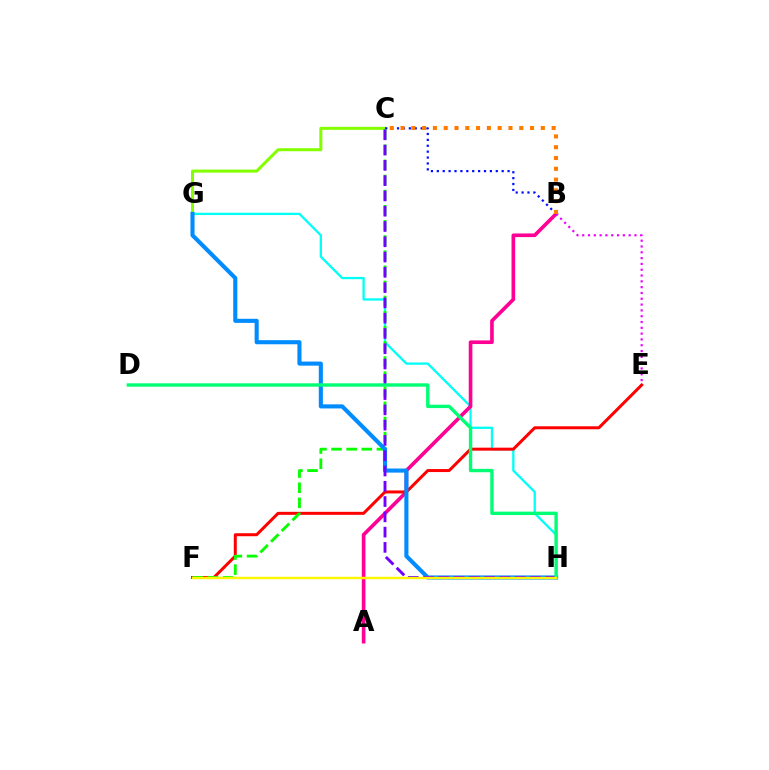{('G', 'H'): [{'color': '#00fff6', 'line_style': 'solid', 'thickness': 1.65}, {'color': '#008cff', 'line_style': 'solid', 'thickness': 2.95}], ('A', 'B'): [{'color': '#ff0094', 'line_style': 'solid', 'thickness': 2.62}], ('B', 'E'): [{'color': '#ee00ff', 'line_style': 'dotted', 'thickness': 1.58}], ('E', 'F'): [{'color': '#ff0000', 'line_style': 'solid', 'thickness': 2.16}], ('C', 'G'): [{'color': '#84ff00', 'line_style': 'solid', 'thickness': 2.17}], ('B', 'C'): [{'color': '#0010ff', 'line_style': 'dotted', 'thickness': 1.6}, {'color': '#ff7c00', 'line_style': 'dotted', 'thickness': 2.93}], ('C', 'F'): [{'color': '#08ff00', 'line_style': 'dashed', 'thickness': 2.05}], ('C', 'H'): [{'color': '#7200ff', 'line_style': 'dashed', 'thickness': 2.08}], ('D', 'H'): [{'color': '#00ff74', 'line_style': 'solid', 'thickness': 2.44}], ('F', 'H'): [{'color': '#fcf500', 'line_style': 'solid', 'thickness': 1.73}]}